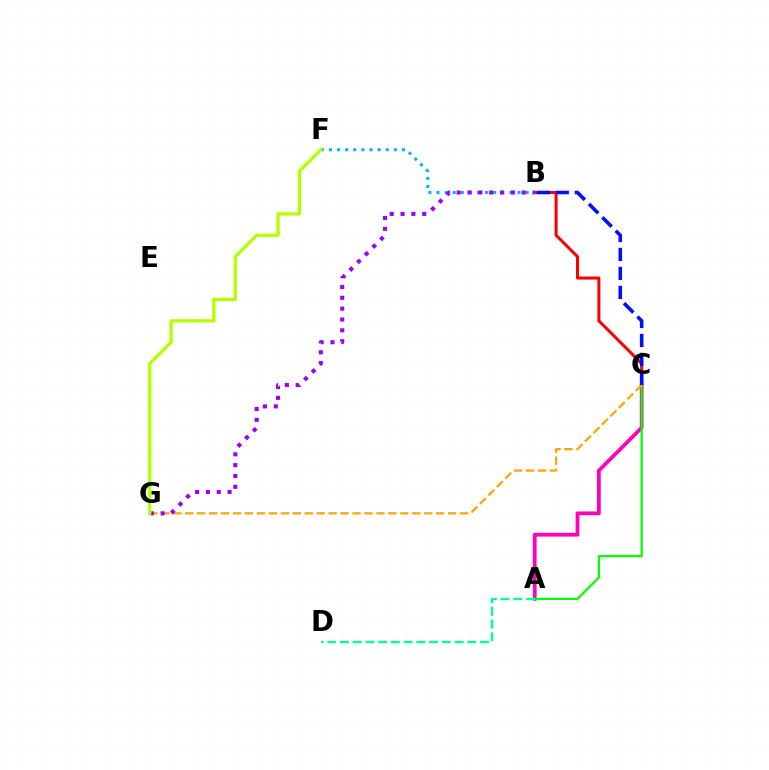{('B', 'C'): [{'color': '#ff0000', 'line_style': 'solid', 'thickness': 2.19}, {'color': '#0010ff', 'line_style': 'dashed', 'thickness': 2.58}], ('A', 'C'): [{'color': '#ff00bd', 'line_style': 'solid', 'thickness': 2.72}, {'color': '#08ff00', 'line_style': 'solid', 'thickness': 1.63}], ('B', 'F'): [{'color': '#00b5ff', 'line_style': 'dotted', 'thickness': 2.2}], ('C', 'G'): [{'color': '#ffa500', 'line_style': 'dashed', 'thickness': 1.62}], ('B', 'G'): [{'color': '#9b00ff', 'line_style': 'dotted', 'thickness': 2.94}], ('A', 'D'): [{'color': '#00ff9d', 'line_style': 'dashed', 'thickness': 1.73}], ('F', 'G'): [{'color': '#b3ff00', 'line_style': 'solid', 'thickness': 2.38}]}